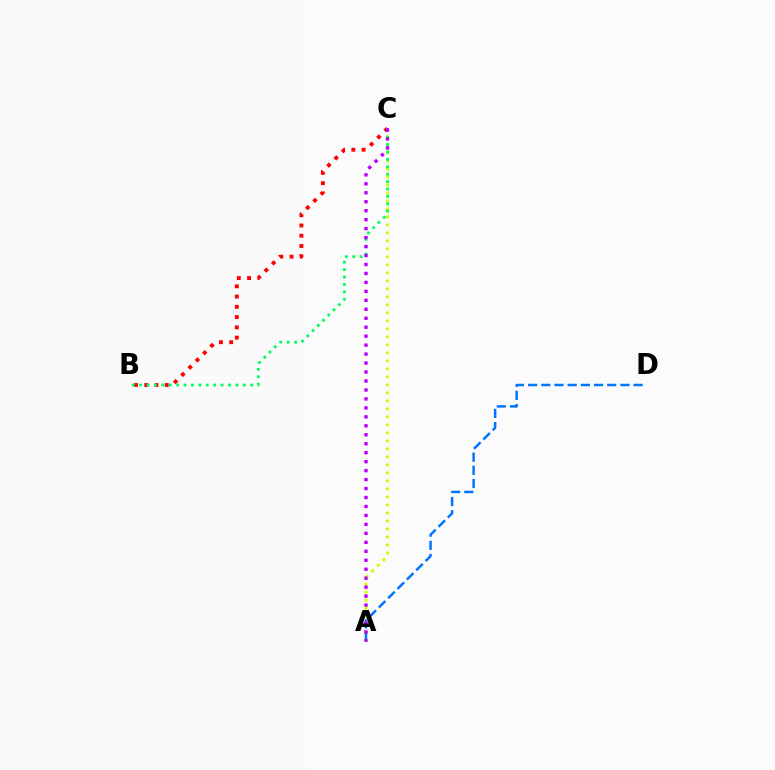{('A', 'C'): [{'color': '#d1ff00', 'line_style': 'dotted', 'thickness': 2.17}, {'color': '#b900ff', 'line_style': 'dotted', 'thickness': 2.44}], ('B', 'C'): [{'color': '#ff0000', 'line_style': 'dotted', 'thickness': 2.79}, {'color': '#00ff5c', 'line_style': 'dotted', 'thickness': 2.01}], ('A', 'D'): [{'color': '#0074ff', 'line_style': 'dashed', 'thickness': 1.79}]}